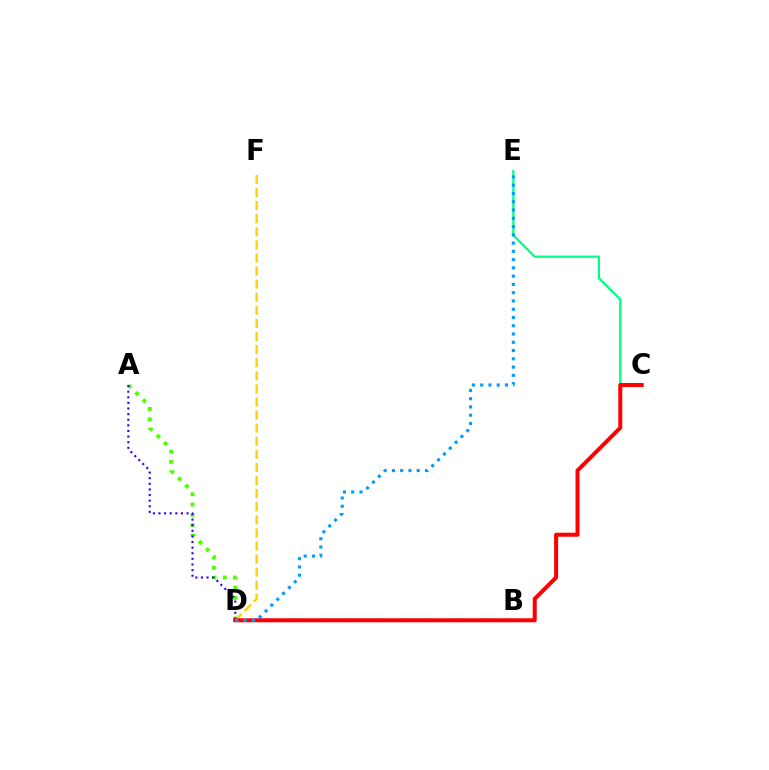{('C', 'E'): [{'color': '#00ff86', 'line_style': 'solid', 'thickness': 1.63}], ('A', 'D'): [{'color': '#4fff00', 'line_style': 'dotted', 'thickness': 2.8}, {'color': '#3700ff', 'line_style': 'dotted', 'thickness': 1.52}], ('D', 'F'): [{'color': '#ffd500', 'line_style': 'dashed', 'thickness': 1.78}], ('B', 'D'): [{'color': '#ff00ed', 'line_style': 'dotted', 'thickness': 1.68}], ('C', 'D'): [{'color': '#ff0000', 'line_style': 'solid', 'thickness': 2.88}], ('D', 'E'): [{'color': '#009eff', 'line_style': 'dotted', 'thickness': 2.25}]}